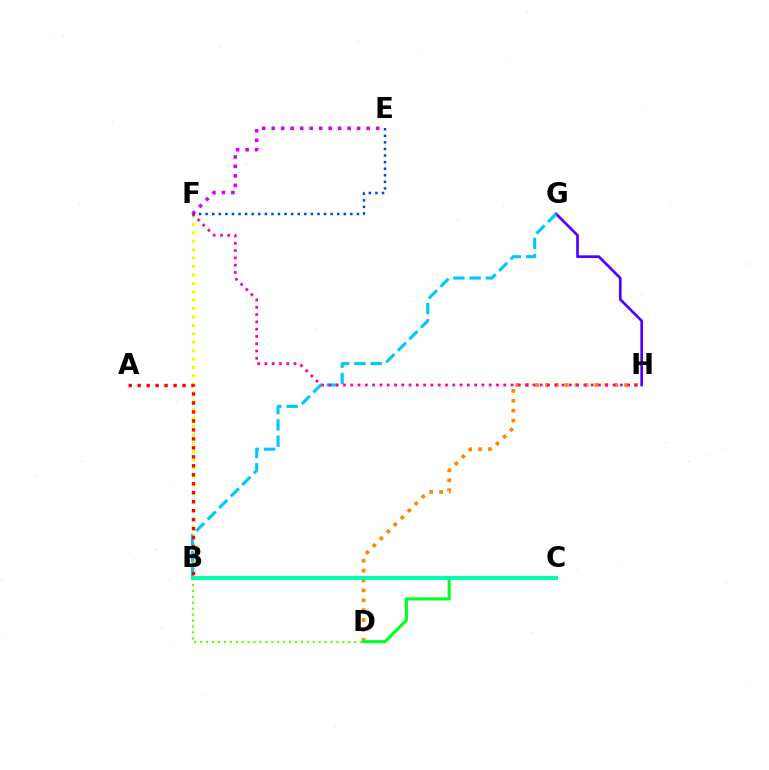{('G', 'H'): [{'color': '#4f00ff', 'line_style': 'solid', 'thickness': 1.93}], ('B', 'F'): [{'color': '#eeff00', 'line_style': 'dotted', 'thickness': 2.29}], ('D', 'H'): [{'color': '#ff8800', 'line_style': 'dotted', 'thickness': 2.68}], ('B', 'G'): [{'color': '#00c7ff', 'line_style': 'dashed', 'thickness': 2.22}], ('A', 'B'): [{'color': '#ff0000', 'line_style': 'dotted', 'thickness': 2.44}], ('F', 'H'): [{'color': '#ff00a0', 'line_style': 'dotted', 'thickness': 1.98}], ('C', 'D'): [{'color': '#00ff27', 'line_style': 'solid', 'thickness': 2.25}], ('E', 'F'): [{'color': '#d600ff', 'line_style': 'dotted', 'thickness': 2.58}, {'color': '#003fff', 'line_style': 'dotted', 'thickness': 1.79}], ('B', 'D'): [{'color': '#66ff00', 'line_style': 'dotted', 'thickness': 1.61}], ('B', 'C'): [{'color': '#00ffaf', 'line_style': 'solid', 'thickness': 2.88}]}